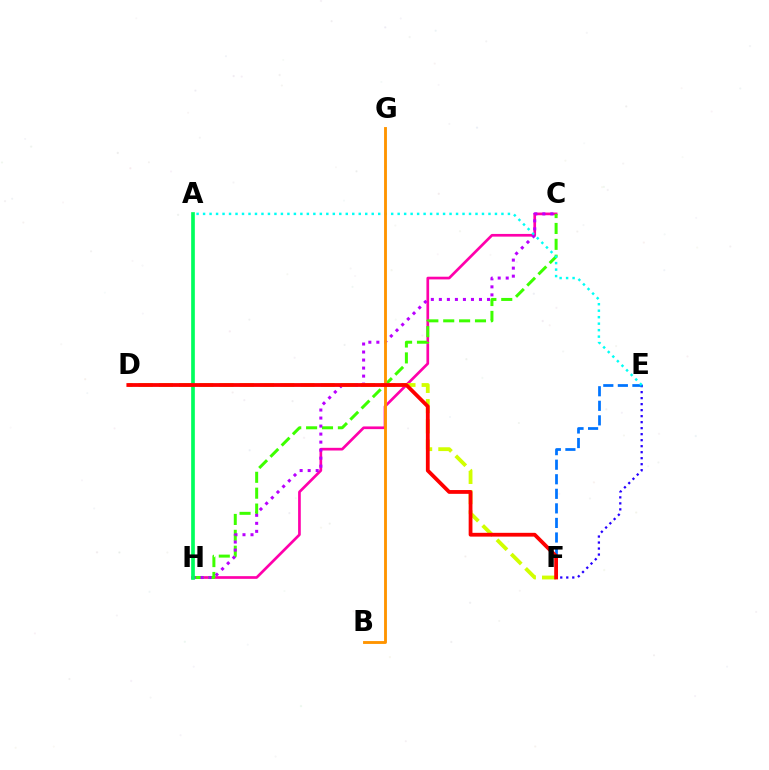{('C', 'H'): [{'color': '#ff00ac', 'line_style': 'solid', 'thickness': 1.94}, {'color': '#3dff00', 'line_style': 'dashed', 'thickness': 2.16}, {'color': '#b900ff', 'line_style': 'dotted', 'thickness': 2.18}], ('E', 'F'): [{'color': '#2500ff', 'line_style': 'dotted', 'thickness': 1.63}, {'color': '#0074ff', 'line_style': 'dashed', 'thickness': 1.98}], ('A', 'E'): [{'color': '#00fff6', 'line_style': 'dotted', 'thickness': 1.76}], ('D', 'F'): [{'color': '#d1ff00', 'line_style': 'dashed', 'thickness': 2.75}, {'color': '#ff0000', 'line_style': 'solid', 'thickness': 2.73}], ('B', 'G'): [{'color': '#ff9400', 'line_style': 'solid', 'thickness': 2.07}], ('A', 'H'): [{'color': '#00ff5c', 'line_style': 'solid', 'thickness': 2.65}]}